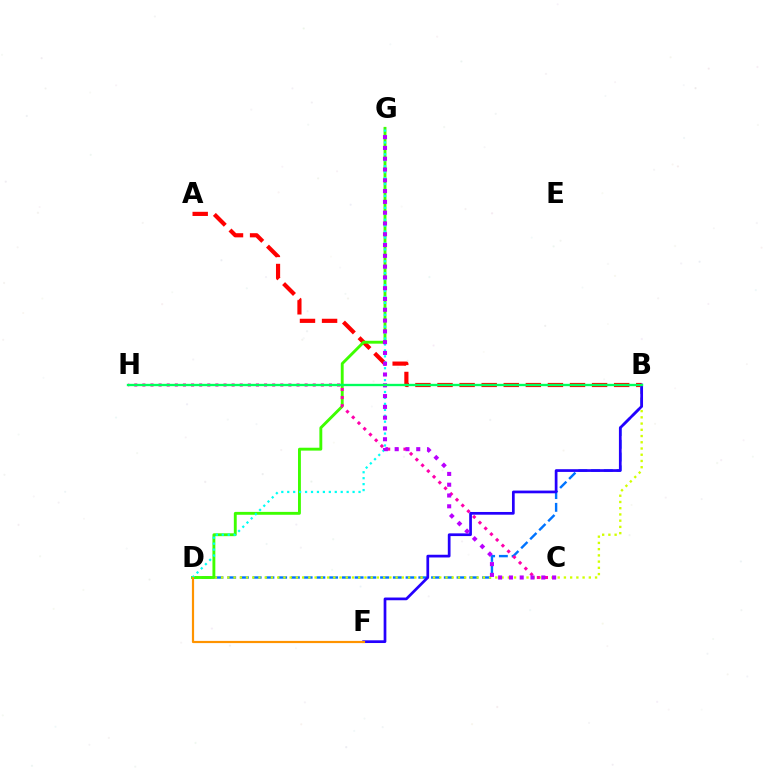{('B', 'D'): [{'color': '#0074ff', 'line_style': 'dashed', 'thickness': 1.73}, {'color': '#d1ff00', 'line_style': 'dotted', 'thickness': 1.69}], ('A', 'B'): [{'color': '#ff0000', 'line_style': 'dashed', 'thickness': 3.0}], ('D', 'G'): [{'color': '#3dff00', 'line_style': 'solid', 'thickness': 2.08}, {'color': '#00fff6', 'line_style': 'dotted', 'thickness': 1.61}], ('C', 'H'): [{'color': '#ff00ac', 'line_style': 'dotted', 'thickness': 2.2}], ('B', 'F'): [{'color': '#2500ff', 'line_style': 'solid', 'thickness': 1.96}], ('C', 'G'): [{'color': '#b900ff', 'line_style': 'dotted', 'thickness': 2.93}], ('B', 'H'): [{'color': '#00ff5c', 'line_style': 'solid', 'thickness': 1.68}], ('D', 'F'): [{'color': '#ff9400', 'line_style': 'solid', 'thickness': 1.58}]}